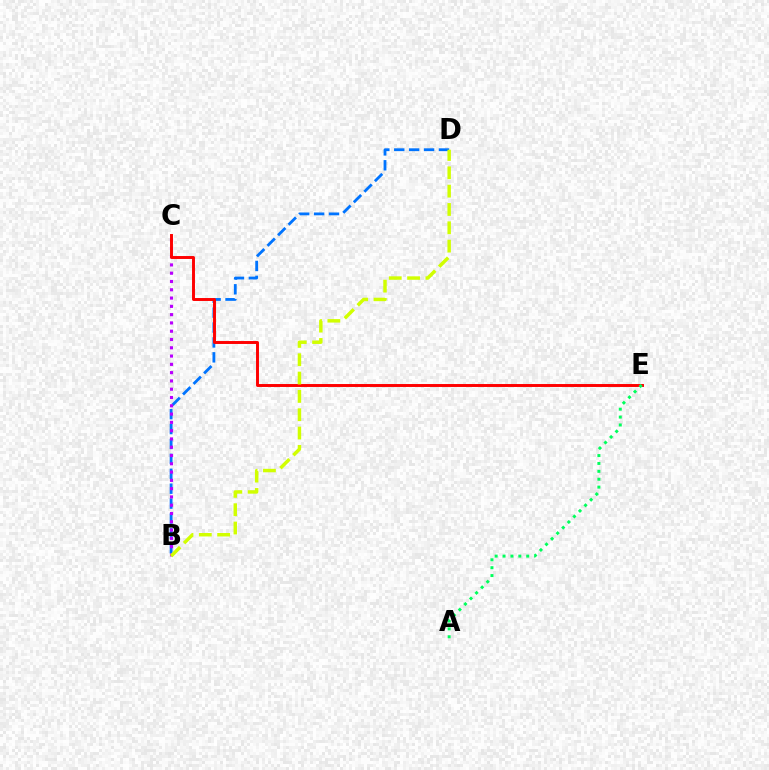{('B', 'D'): [{'color': '#0074ff', 'line_style': 'dashed', 'thickness': 2.03}, {'color': '#d1ff00', 'line_style': 'dashed', 'thickness': 2.49}], ('B', 'C'): [{'color': '#b900ff', 'line_style': 'dotted', 'thickness': 2.25}], ('C', 'E'): [{'color': '#ff0000', 'line_style': 'solid', 'thickness': 2.11}], ('A', 'E'): [{'color': '#00ff5c', 'line_style': 'dotted', 'thickness': 2.14}]}